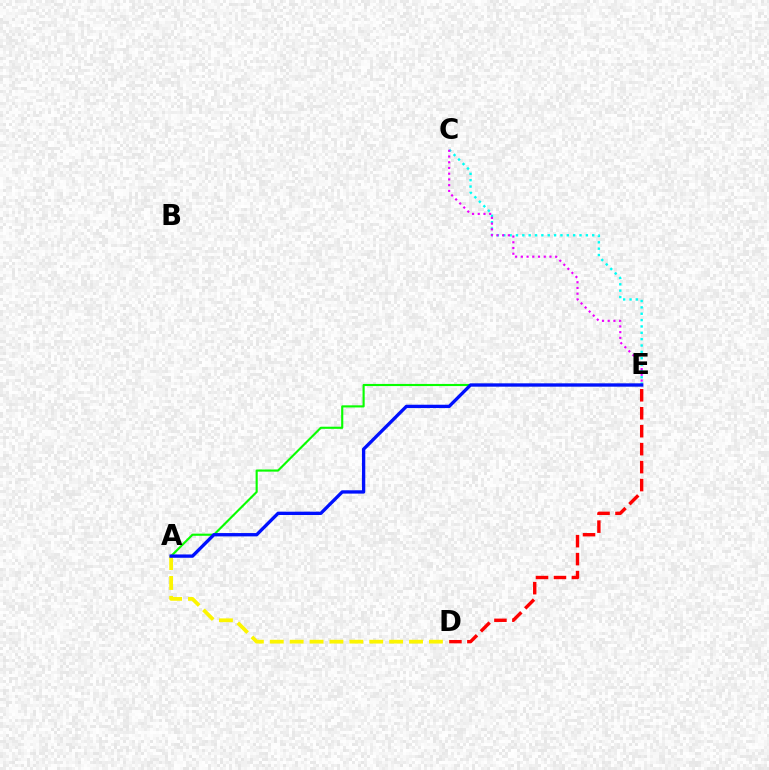{('A', 'D'): [{'color': '#fcf500', 'line_style': 'dashed', 'thickness': 2.7}], ('D', 'E'): [{'color': '#ff0000', 'line_style': 'dashed', 'thickness': 2.44}], ('C', 'E'): [{'color': '#00fff6', 'line_style': 'dotted', 'thickness': 1.73}, {'color': '#ee00ff', 'line_style': 'dotted', 'thickness': 1.56}], ('A', 'E'): [{'color': '#08ff00', 'line_style': 'solid', 'thickness': 1.53}, {'color': '#0010ff', 'line_style': 'solid', 'thickness': 2.39}]}